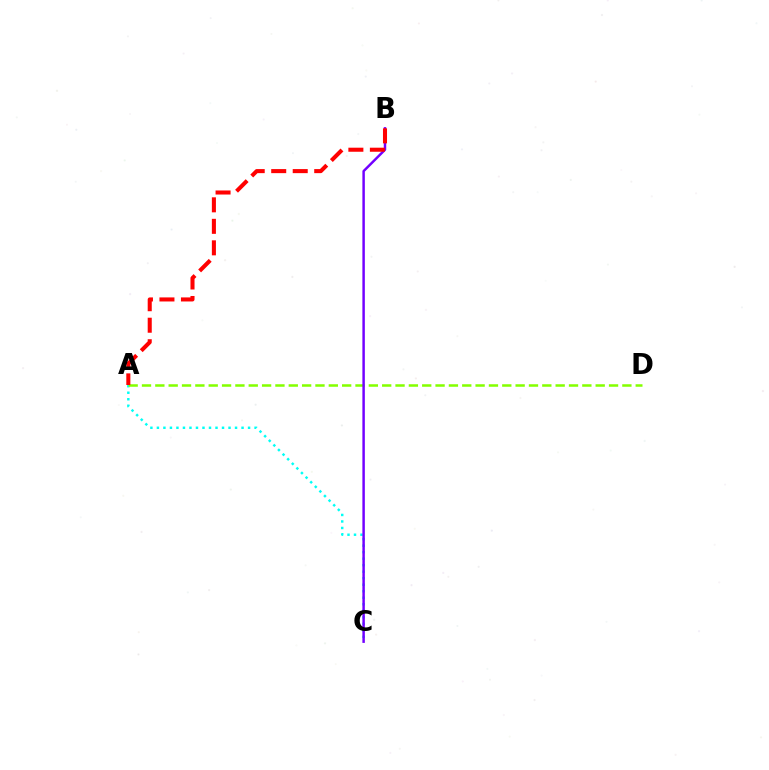{('A', 'C'): [{'color': '#00fff6', 'line_style': 'dotted', 'thickness': 1.77}], ('A', 'D'): [{'color': '#84ff00', 'line_style': 'dashed', 'thickness': 1.81}], ('B', 'C'): [{'color': '#7200ff', 'line_style': 'solid', 'thickness': 1.78}], ('A', 'B'): [{'color': '#ff0000', 'line_style': 'dashed', 'thickness': 2.92}]}